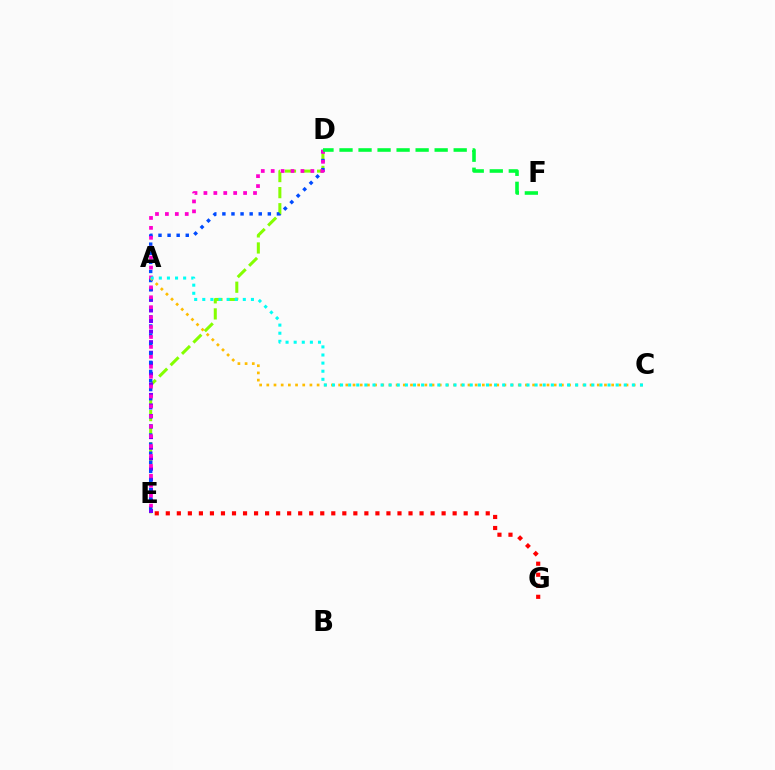{('D', 'E'): [{'color': '#84ff00', 'line_style': 'dashed', 'thickness': 2.18}, {'color': '#004bff', 'line_style': 'dotted', 'thickness': 2.47}, {'color': '#ff00cf', 'line_style': 'dotted', 'thickness': 2.7}], ('A', 'E'): [{'color': '#7200ff', 'line_style': 'dotted', 'thickness': 2.87}], ('E', 'G'): [{'color': '#ff0000', 'line_style': 'dotted', 'thickness': 3.0}], ('A', 'C'): [{'color': '#ffbd00', 'line_style': 'dotted', 'thickness': 1.95}, {'color': '#00fff6', 'line_style': 'dotted', 'thickness': 2.2}], ('D', 'F'): [{'color': '#00ff39', 'line_style': 'dashed', 'thickness': 2.58}]}